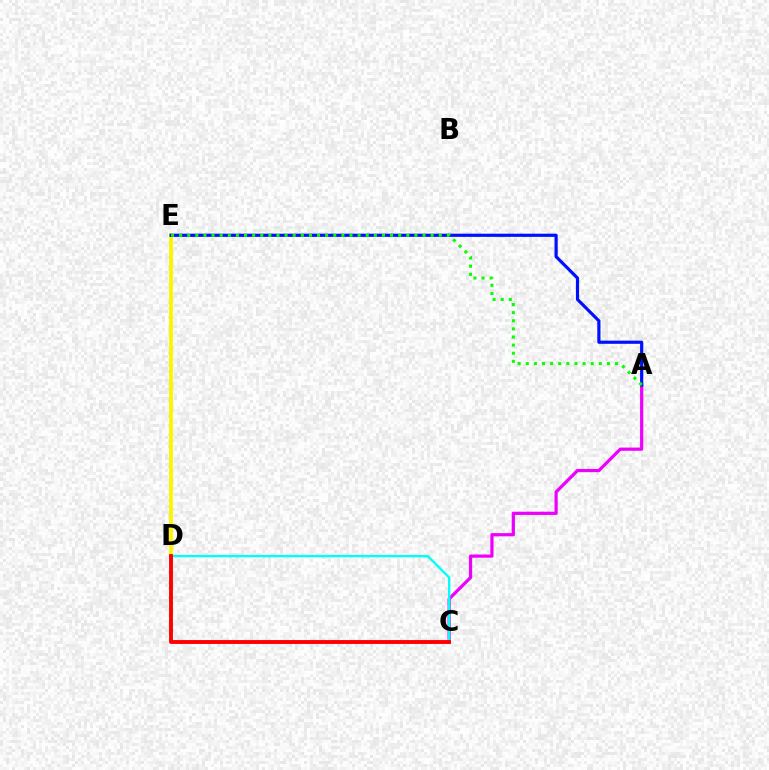{('D', 'E'): [{'color': '#fcf500', 'line_style': 'solid', 'thickness': 2.77}], ('A', 'C'): [{'color': '#ee00ff', 'line_style': 'solid', 'thickness': 2.31}], ('C', 'D'): [{'color': '#00fff6', 'line_style': 'solid', 'thickness': 1.69}, {'color': '#ff0000', 'line_style': 'solid', 'thickness': 2.8}], ('A', 'E'): [{'color': '#0010ff', 'line_style': 'solid', 'thickness': 2.29}, {'color': '#08ff00', 'line_style': 'dotted', 'thickness': 2.2}]}